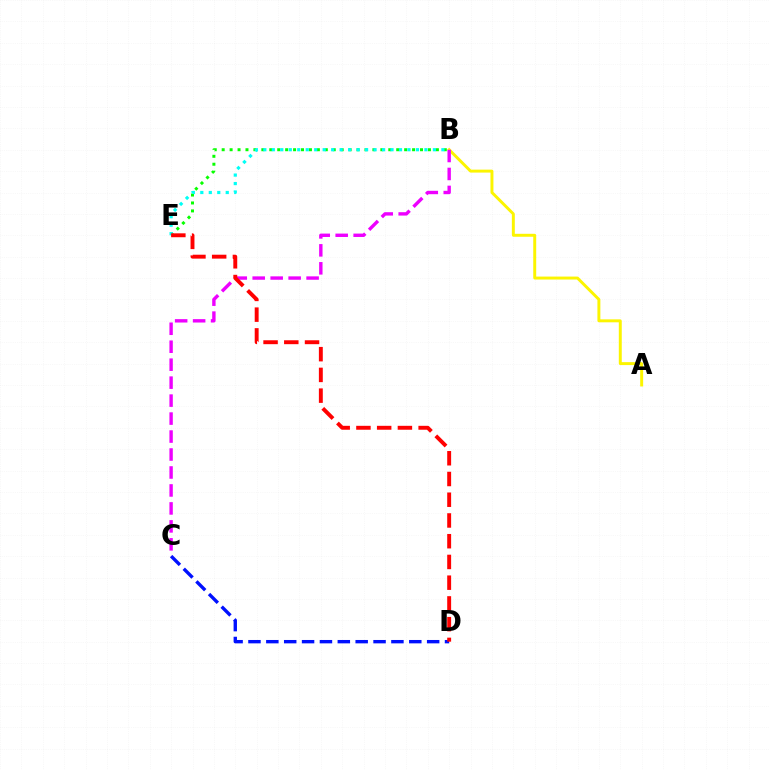{('C', 'D'): [{'color': '#0010ff', 'line_style': 'dashed', 'thickness': 2.43}], ('A', 'B'): [{'color': '#fcf500', 'line_style': 'solid', 'thickness': 2.13}], ('B', 'E'): [{'color': '#08ff00', 'line_style': 'dotted', 'thickness': 2.16}, {'color': '#00fff6', 'line_style': 'dotted', 'thickness': 2.3}], ('B', 'C'): [{'color': '#ee00ff', 'line_style': 'dashed', 'thickness': 2.44}], ('D', 'E'): [{'color': '#ff0000', 'line_style': 'dashed', 'thickness': 2.82}]}